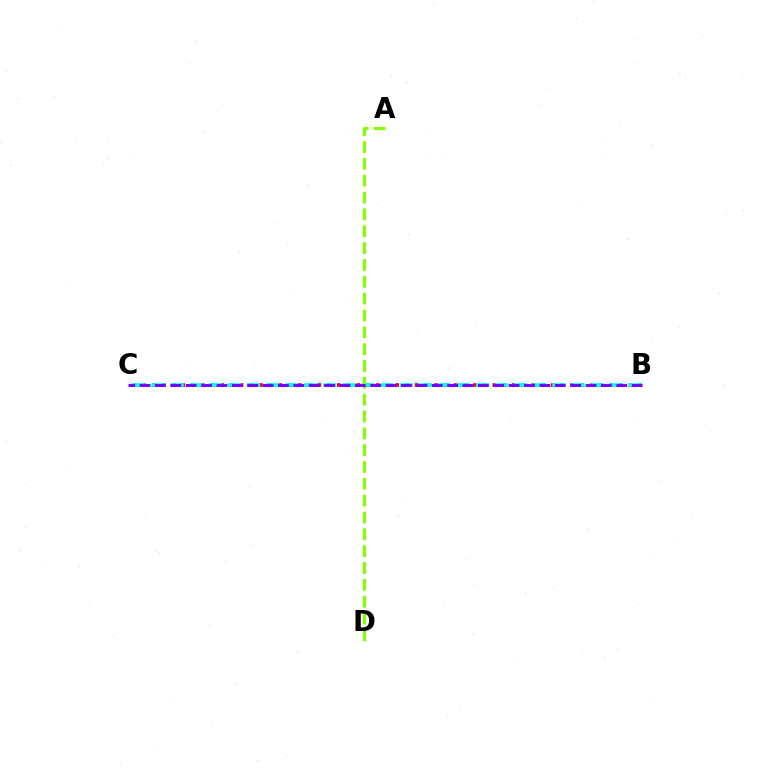{('B', 'C'): [{'color': '#ff0000', 'line_style': 'dotted', 'thickness': 2.64}, {'color': '#00fff6', 'line_style': 'dashed', 'thickness': 2.59}, {'color': '#7200ff', 'line_style': 'dashed', 'thickness': 2.09}], ('A', 'D'): [{'color': '#84ff00', 'line_style': 'dashed', 'thickness': 2.29}]}